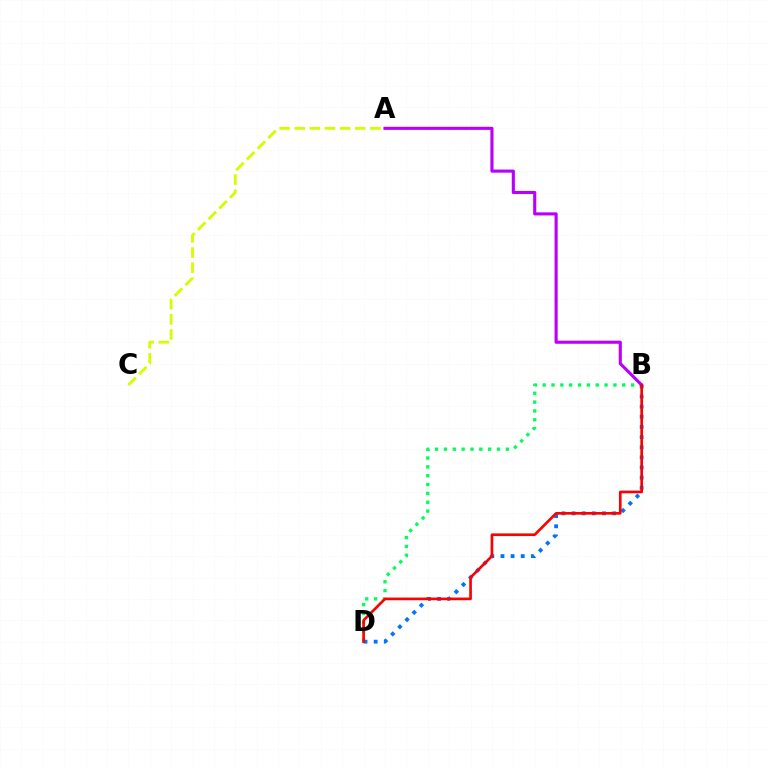{('B', 'D'): [{'color': '#00ff5c', 'line_style': 'dotted', 'thickness': 2.4}, {'color': '#0074ff', 'line_style': 'dotted', 'thickness': 2.75}, {'color': '#ff0000', 'line_style': 'solid', 'thickness': 1.92}], ('A', 'B'): [{'color': '#b900ff', 'line_style': 'solid', 'thickness': 2.24}], ('A', 'C'): [{'color': '#d1ff00', 'line_style': 'dashed', 'thickness': 2.05}]}